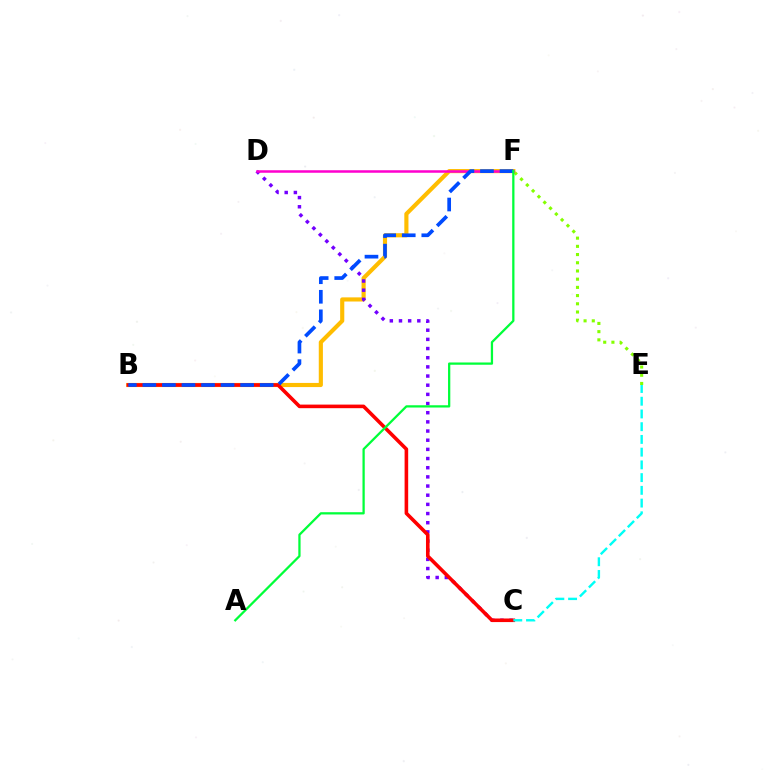{('E', 'F'): [{'color': '#84ff00', 'line_style': 'dotted', 'thickness': 2.23}], ('B', 'F'): [{'color': '#ffbd00', 'line_style': 'solid', 'thickness': 2.98}, {'color': '#004bff', 'line_style': 'dashed', 'thickness': 2.66}], ('C', 'D'): [{'color': '#7200ff', 'line_style': 'dotted', 'thickness': 2.49}], ('B', 'C'): [{'color': '#ff0000', 'line_style': 'solid', 'thickness': 2.58}], ('D', 'F'): [{'color': '#ff00cf', 'line_style': 'solid', 'thickness': 1.81}], ('C', 'E'): [{'color': '#00fff6', 'line_style': 'dashed', 'thickness': 1.73}], ('A', 'F'): [{'color': '#00ff39', 'line_style': 'solid', 'thickness': 1.63}]}